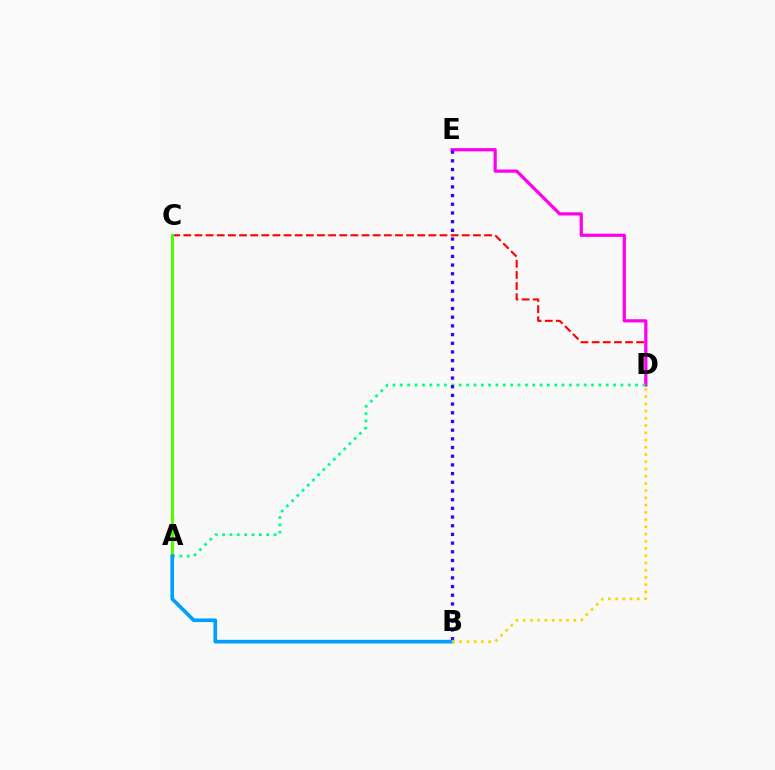{('C', 'D'): [{'color': '#ff0000', 'line_style': 'dashed', 'thickness': 1.51}], ('A', 'C'): [{'color': '#4fff00', 'line_style': 'solid', 'thickness': 2.21}], ('D', 'E'): [{'color': '#ff00ed', 'line_style': 'solid', 'thickness': 2.32}], ('A', 'D'): [{'color': '#00ff86', 'line_style': 'dotted', 'thickness': 2.0}], ('B', 'E'): [{'color': '#3700ff', 'line_style': 'dotted', 'thickness': 2.36}], ('A', 'B'): [{'color': '#009eff', 'line_style': 'solid', 'thickness': 2.63}], ('B', 'D'): [{'color': '#ffd500', 'line_style': 'dotted', 'thickness': 1.97}]}